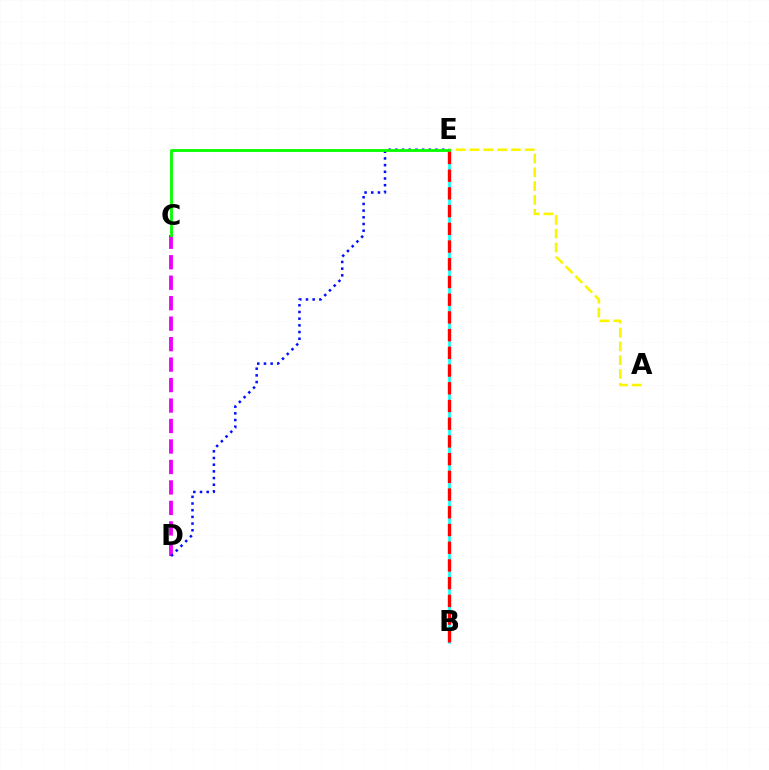{('C', 'D'): [{'color': '#ee00ff', 'line_style': 'dashed', 'thickness': 2.78}], ('D', 'E'): [{'color': '#0010ff', 'line_style': 'dotted', 'thickness': 1.82}], ('B', 'E'): [{'color': '#00fff6', 'line_style': 'solid', 'thickness': 1.83}, {'color': '#ff0000', 'line_style': 'dashed', 'thickness': 2.41}], ('A', 'E'): [{'color': '#fcf500', 'line_style': 'dashed', 'thickness': 1.87}], ('C', 'E'): [{'color': '#08ff00', 'line_style': 'solid', 'thickness': 2.04}]}